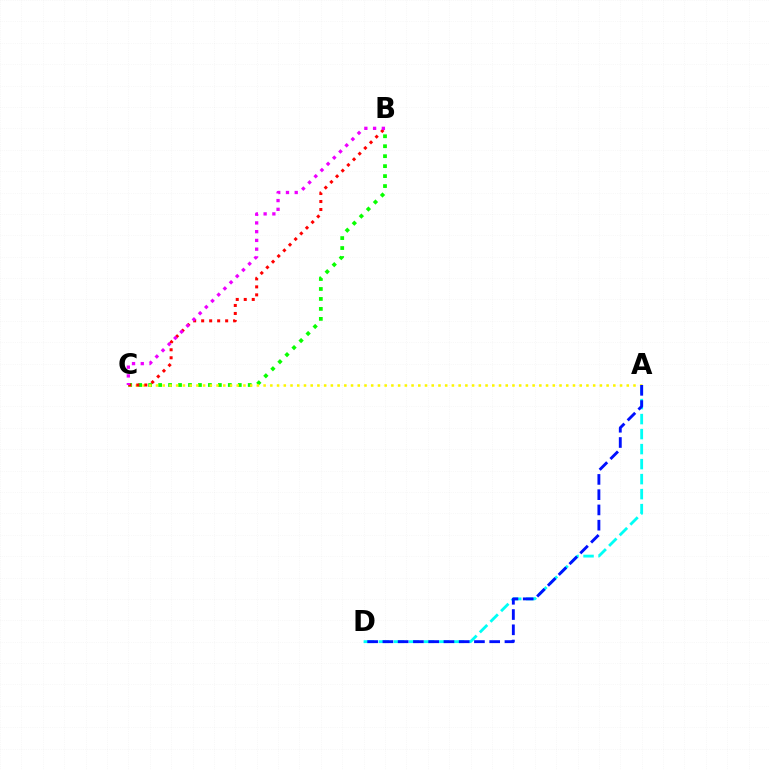{('A', 'D'): [{'color': '#00fff6', 'line_style': 'dashed', 'thickness': 2.04}, {'color': '#0010ff', 'line_style': 'dashed', 'thickness': 2.07}], ('B', 'C'): [{'color': '#08ff00', 'line_style': 'dotted', 'thickness': 2.71}, {'color': '#ff0000', 'line_style': 'dotted', 'thickness': 2.17}, {'color': '#ee00ff', 'line_style': 'dotted', 'thickness': 2.38}], ('A', 'C'): [{'color': '#fcf500', 'line_style': 'dotted', 'thickness': 1.83}]}